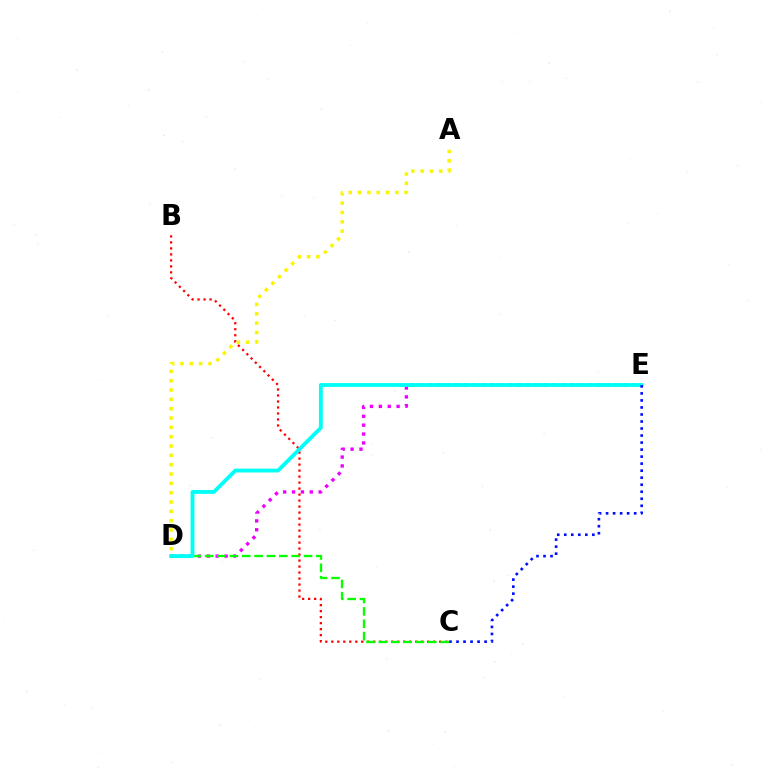{('D', 'E'): [{'color': '#ee00ff', 'line_style': 'dotted', 'thickness': 2.41}, {'color': '#00fff6', 'line_style': 'solid', 'thickness': 2.76}], ('B', 'C'): [{'color': '#ff0000', 'line_style': 'dotted', 'thickness': 1.63}], ('C', 'D'): [{'color': '#08ff00', 'line_style': 'dashed', 'thickness': 1.68}], ('A', 'D'): [{'color': '#fcf500', 'line_style': 'dotted', 'thickness': 2.54}], ('C', 'E'): [{'color': '#0010ff', 'line_style': 'dotted', 'thickness': 1.91}]}